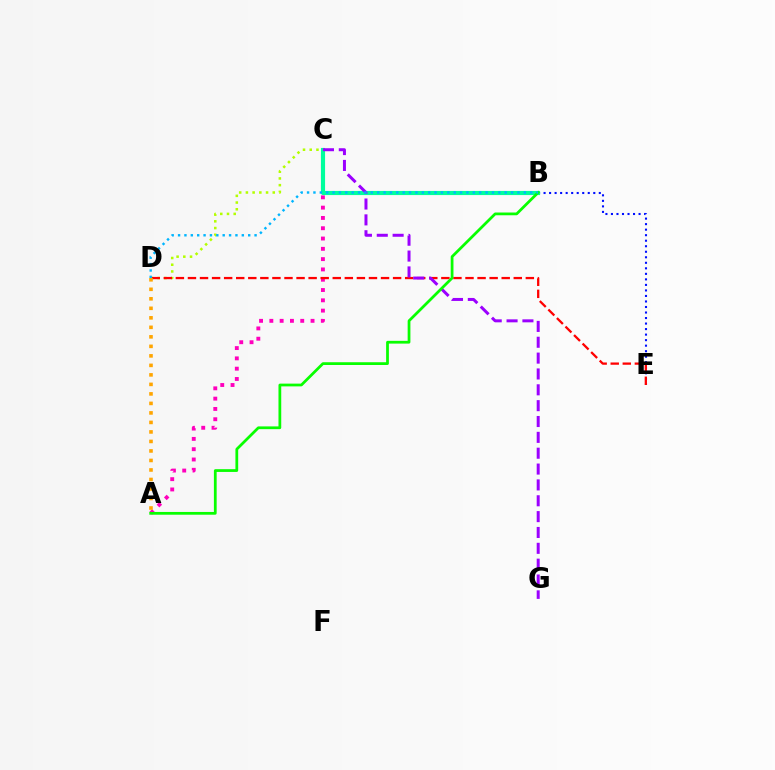{('A', 'C'): [{'color': '#ff00bd', 'line_style': 'dotted', 'thickness': 2.8}], ('C', 'D'): [{'color': '#b3ff00', 'line_style': 'dotted', 'thickness': 1.83}], ('B', 'E'): [{'color': '#0010ff', 'line_style': 'dotted', 'thickness': 1.5}], ('D', 'E'): [{'color': '#ff0000', 'line_style': 'dashed', 'thickness': 1.64}], ('B', 'C'): [{'color': '#00ff9d', 'line_style': 'solid', 'thickness': 2.98}], ('C', 'G'): [{'color': '#9b00ff', 'line_style': 'dashed', 'thickness': 2.15}], ('A', 'B'): [{'color': '#08ff00', 'line_style': 'solid', 'thickness': 1.99}], ('A', 'D'): [{'color': '#ffa500', 'line_style': 'dotted', 'thickness': 2.58}], ('B', 'D'): [{'color': '#00b5ff', 'line_style': 'dotted', 'thickness': 1.73}]}